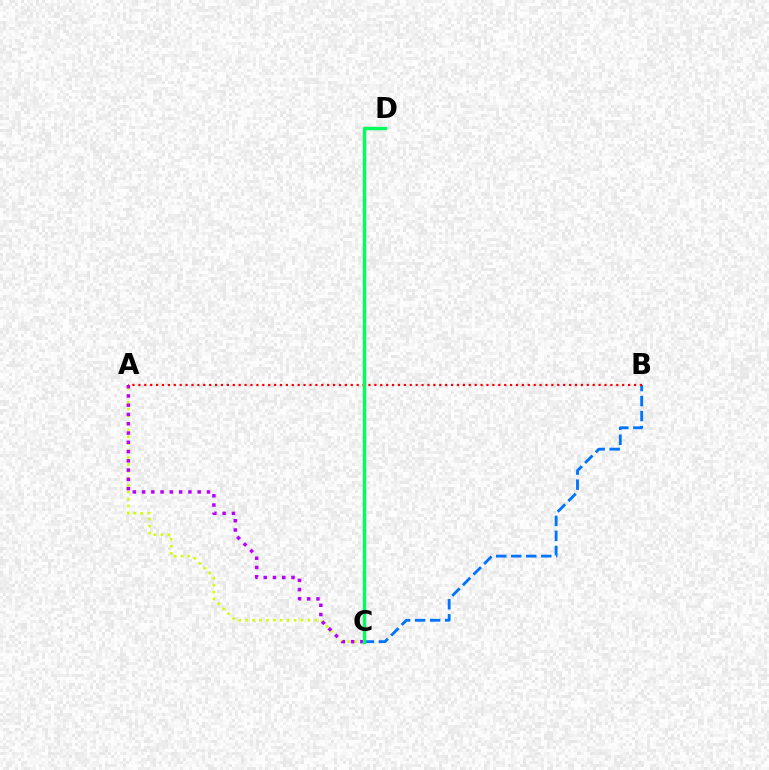{('A', 'C'): [{'color': '#d1ff00', 'line_style': 'dotted', 'thickness': 1.88}, {'color': '#b900ff', 'line_style': 'dotted', 'thickness': 2.52}], ('B', 'C'): [{'color': '#0074ff', 'line_style': 'dashed', 'thickness': 2.04}], ('A', 'B'): [{'color': '#ff0000', 'line_style': 'dotted', 'thickness': 1.6}], ('C', 'D'): [{'color': '#00ff5c', 'line_style': 'solid', 'thickness': 2.46}]}